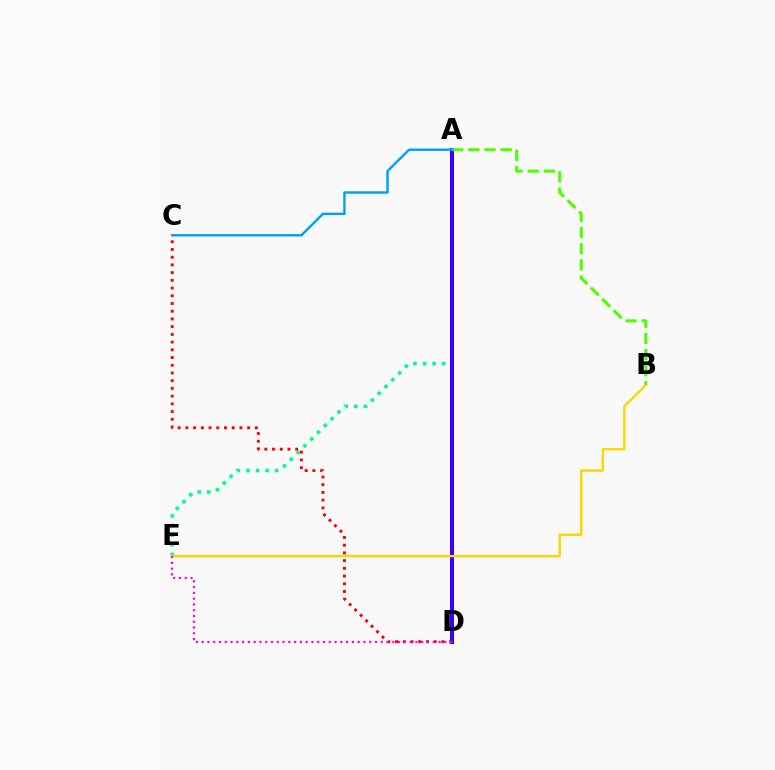{('A', 'E'): [{'color': '#00ff86', 'line_style': 'dotted', 'thickness': 2.61}], ('C', 'D'): [{'color': '#ff0000', 'line_style': 'dotted', 'thickness': 2.1}], ('A', 'D'): [{'color': '#3700ff', 'line_style': 'solid', 'thickness': 2.91}], ('B', 'E'): [{'color': '#ffd500', 'line_style': 'solid', 'thickness': 1.72}], ('D', 'E'): [{'color': '#ff00ed', 'line_style': 'dotted', 'thickness': 1.57}], ('A', 'B'): [{'color': '#4fff00', 'line_style': 'dashed', 'thickness': 2.19}], ('A', 'C'): [{'color': '#009eff', 'line_style': 'solid', 'thickness': 1.74}]}